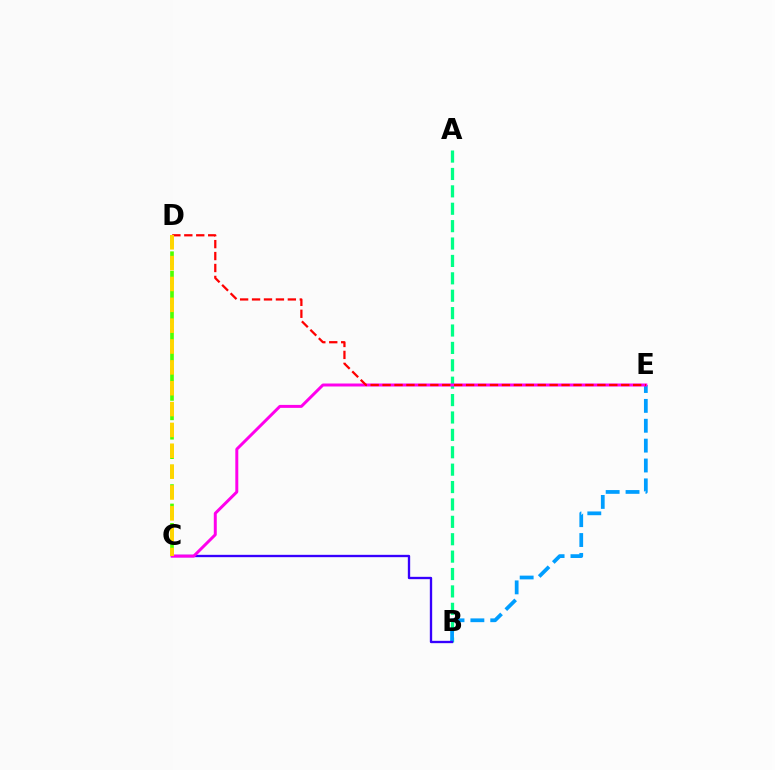{('A', 'B'): [{'color': '#00ff86', 'line_style': 'dashed', 'thickness': 2.36}], ('B', 'E'): [{'color': '#009eff', 'line_style': 'dashed', 'thickness': 2.7}], ('C', 'D'): [{'color': '#4fff00', 'line_style': 'dashed', 'thickness': 2.64}, {'color': '#ffd500', 'line_style': 'dashed', 'thickness': 2.83}], ('B', 'C'): [{'color': '#3700ff', 'line_style': 'solid', 'thickness': 1.68}], ('C', 'E'): [{'color': '#ff00ed', 'line_style': 'solid', 'thickness': 2.14}], ('D', 'E'): [{'color': '#ff0000', 'line_style': 'dashed', 'thickness': 1.62}]}